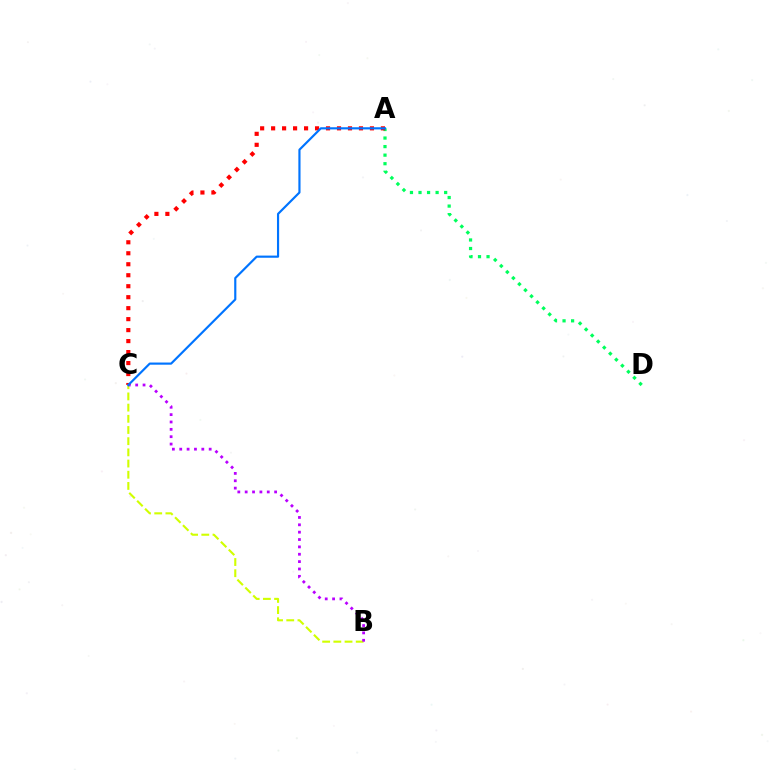{('B', 'C'): [{'color': '#d1ff00', 'line_style': 'dashed', 'thickness': 1.52}, {'color': '#b900ff', 'line_style': 'dotted', 'thickness': 2.0}], ('A', 'D'): [{'color': '#00ff5c', 'line_style': 'dotted', 'thickness': 2.32}], ('A', 'C'): [{'color': '#ff0000', 'line_style': 'dotted', 'thickness': 2.98}, {'color': '#0074ff', 'line_style': 'solid', 'thickness': 1.56}]}